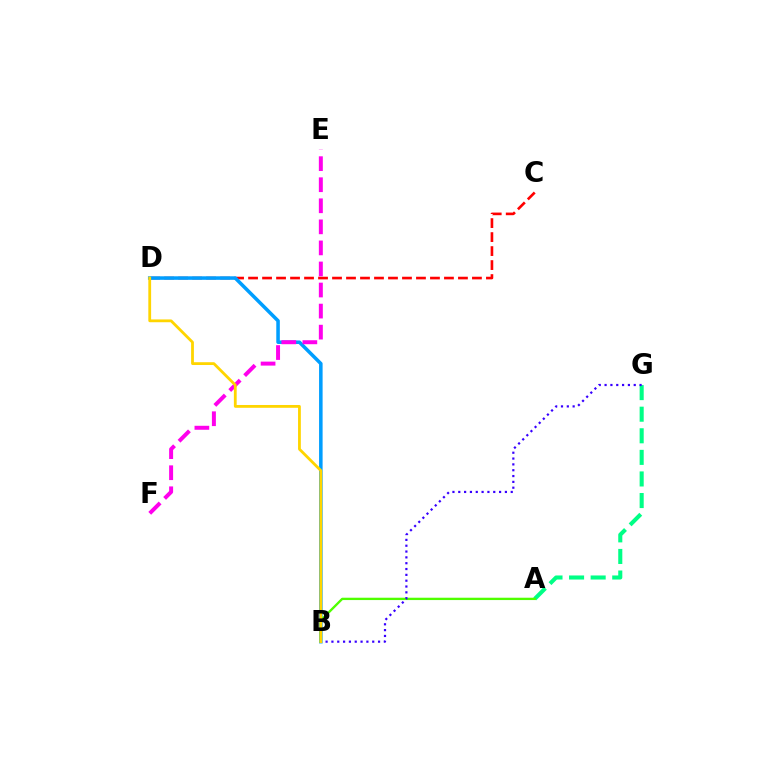{('A', 'G'): [{'color': '#00ff86', 'line_style': 'dashed', 'thickness': 2.93}], ('C', 'D'): [{'color': '#ff0000', 'line_style': 'dashed', 'thickness': 1.9}], ('B', 'D'): [{'color': '#009eff', 'line_style': 'solid', 'thickness': 2.55}, {'color': '#ffd500', 'line_style': 'solid', 'thickness': 2.02}], ('A', 'B'): [{'color': '#4fff00', 'line_style': 'solid', 'thickness': 1.68}], ('E', 'F'): [{'color': '#ff00ed', 'line_style': 'dashed', 'thickness': 2.86}], ('B', 'G'): [{'color': '#3700ff', 'line_style': 'dotted', 'thickness': 1.58}]}